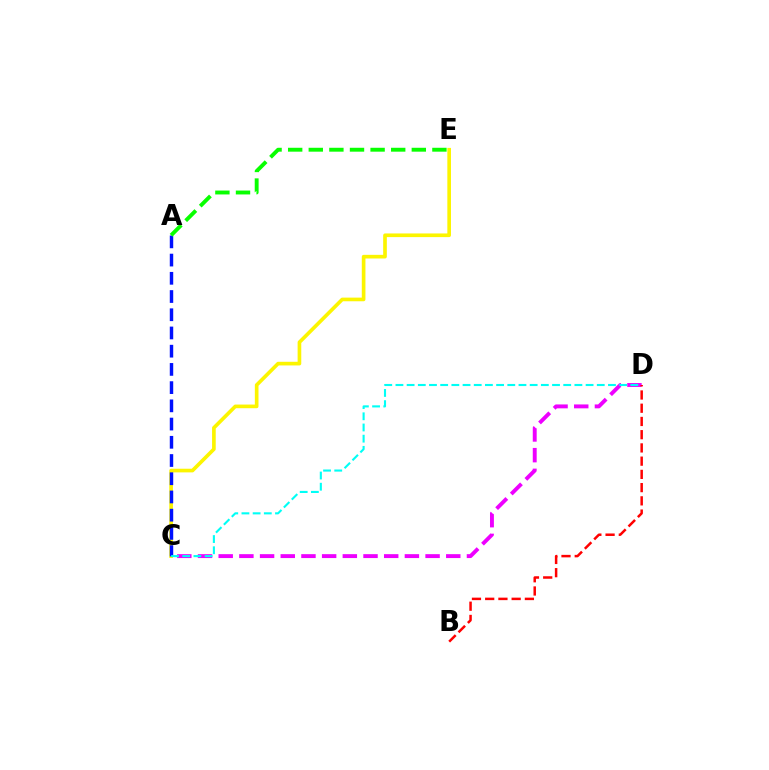{('C', 'E'): [{'color': '#fcf500', 'line_style': 'solid', 'thickness': 2.63}], ('A', 'C'): [{'color': '#0010ff', 'line_style': 'dashed', 'thickness': 2.48}], ('C', 'D'): [{'color': '#ee00ff', 'line_style': 'dashed', 'thickness': 2.81}, {'color': '#00fff6', 'line_style': 'dashed', 'thickness': 1.52}], ('A', 'E'): [{'color': '#08ff00', 'line_style': 'dashed', 'thickness': 2.8}], ('B', 'D'): [{'color': '#ff0000', 'line_style': 'dashed', 'thickness': 1.8}]}